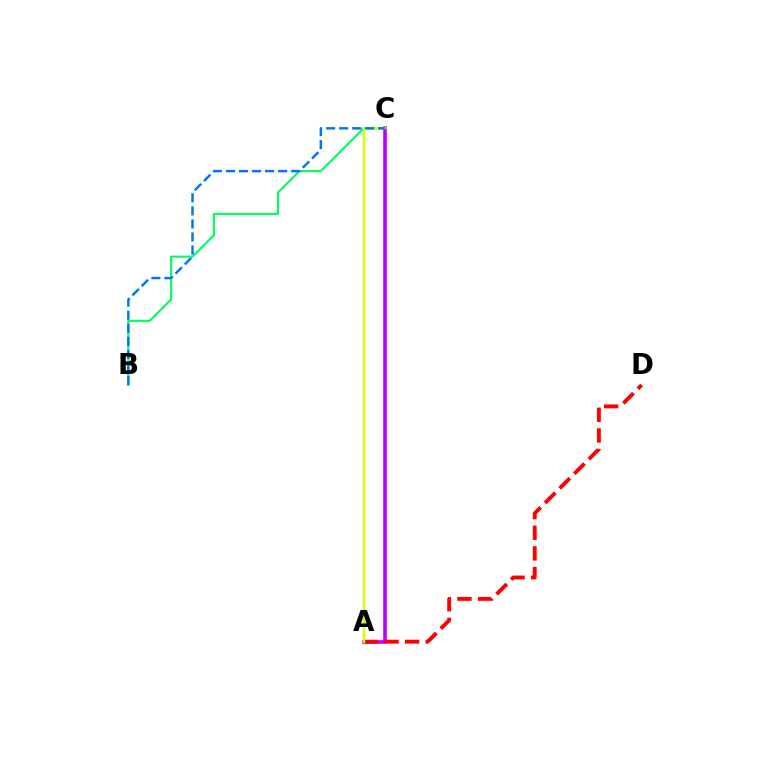{('B', 'C'): [{'color': '#00ff5c', 'line_style': 'solid', 'thickness': 1.53}, {'color': '#0074ff', 'line_style': 'dashed', 'thickness': 1.77}], ('A', 'C'): [{'color': '#b900ff', 'line_style': 'solid', 'thickness': 2.6}, {'color': '#d1ff00', 'line_style': 'solid', 'thickness': 1.79}], ('A', 'D'): [{'color': '#ff0000', 'line_style': 'dashed', 'thickness': 2.8}]}